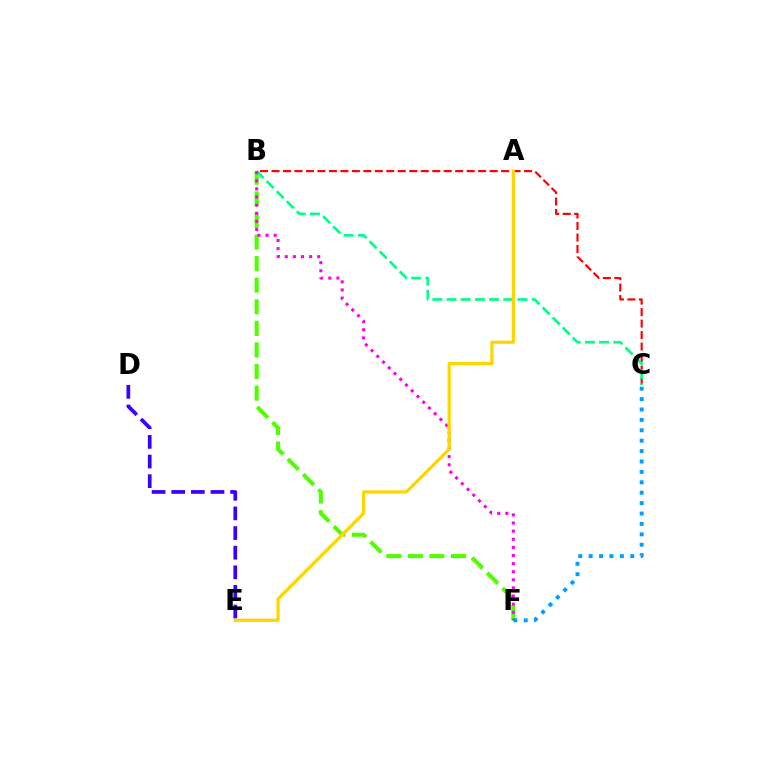{('B', 'C'): [{'color': '#ff0000', 'line_style': 'dashed', 'thickness': 1.56}, {'color': '#00ff86', 'line_style': 'dashed', 'thickness': 1.93}], ('B', 'F'): [{'color': '#4fff00', 'line_style': 'dashed', 'thickness': 2.93}, {'color': '#ff00ed', 'line_style': 'dotted', 'thickness': 2.2}], ('C', 'F'): [{'color': '#009eff', 'line_style': 'dotted', 'thickness': 2.83}], ('D', 'E'): [{'color': '#3700ff', 'line_style': 'dashed', 'thickness': 2.67}], ('A', 'E'): [{'color': '#ffd500', 'line_style': 'solid', 'thickness': 2.33}]}